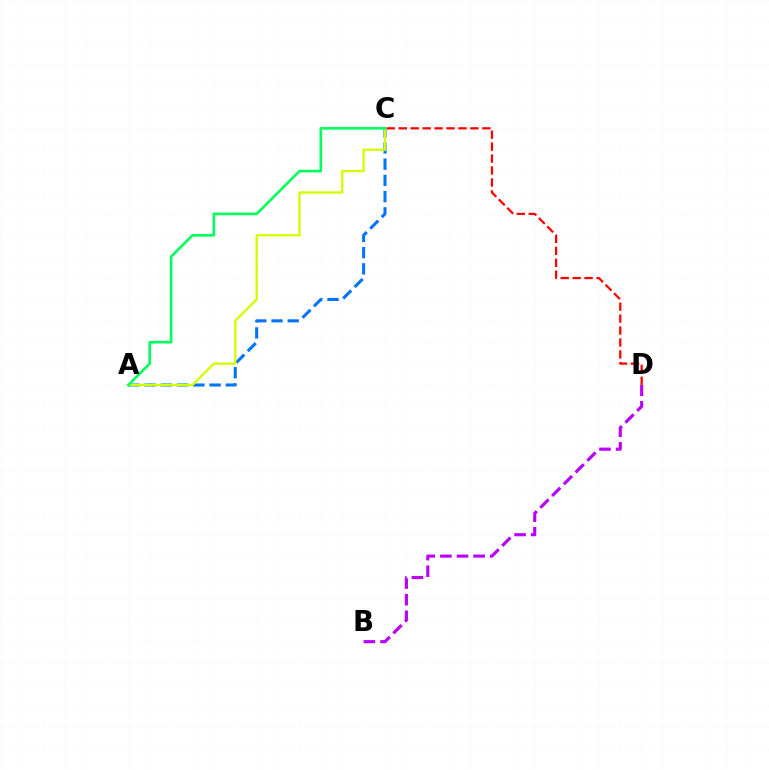{('C', 'D'): [{'color': '#ff0000', 'line_style': 'dashed', 'thickness': 1.62}], ('A', 'C'): [{'color': '#0074ff', 'line_style': 'dashed', 'thickness': 2.2}, {'color': '#d1ff00', 'line_style': 'solid', 'thickness': 1.68}, {'color': '#00ff5c', 'line_style': 'solid', 'thickness': 1.89}], ('B', 'D'): [{'color': '#b900ff', 'line_style': 'dashed', 'thickness': 2.26}]}